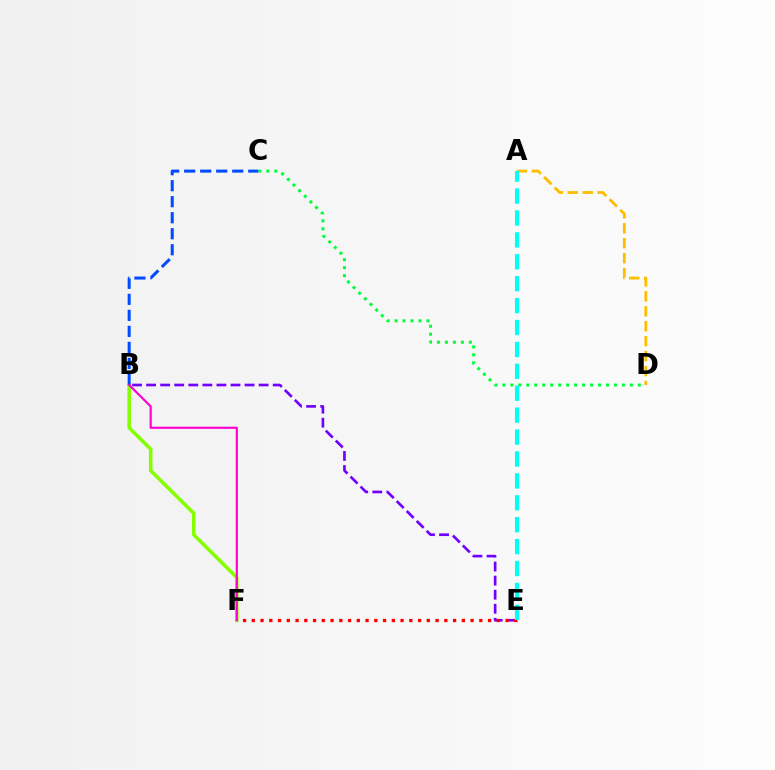{('B', 'F'): [{'color': '#84ff00', 'line_style': 'solid', 'thickness': 2.55}, {'color': '#ff00cf', 'line_style': 'solid', 'thickness': 1.55}], ('B', 'E'): [{'color': '#7200ff', 'line_style': 'dashed', 'thickness': 1.91}], ('C', 'D'): [{'color': '#00ff39', 'line_style': 'dotted', 'thickness': 2.17}], ('E', 'F'): [{'color': '#ff0000', 'line_style': 'dotted', 'thickness': 2.38}], ('B', 'C'): [{'color': '#004bff', 'line_style': 'dashed', 'thickness': 2.18}], ('A', 'D'): [{'color': '#ffbd00', 'line_style': 'dashed', 'thickness': 2.03}], ('A', 'E'): [{'color': '#00fff6', 'line_style': 'dashed', 'thickness': 2.98}]}